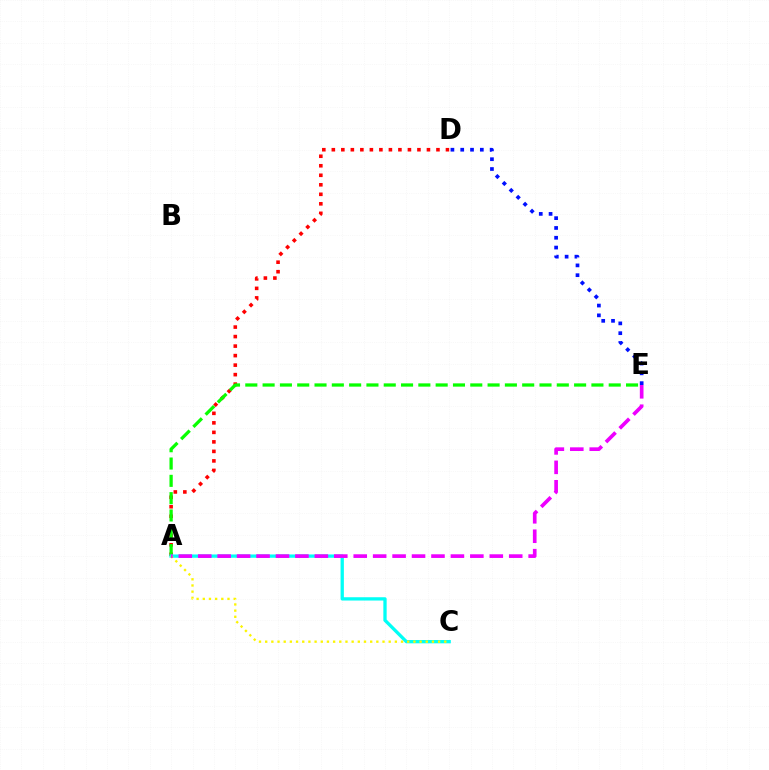{('A', 'D'): [{'color': '#ff0000', 'line_style': 'dotted', 'thickness': 2.58}], ('A', 'E'): [{'color': '#08ff00', 'line_style': 'dashed', 'thickness': 2.35}, {'color': '#ee00ff', 'line_style': 'dashed', 'thickness': 2.64}], ('A', 'C'): [{'color': '#00fff6', 'line_style': 'solid', 'thickness': 2.38}, {'color': '#fcf500', 'line_style': 'dotted', 'thickness': 1.68}], ('D', 'E'): [{'color': '#0010ff', 'line_style': 'dotted', 'thickness': 2.66}]}